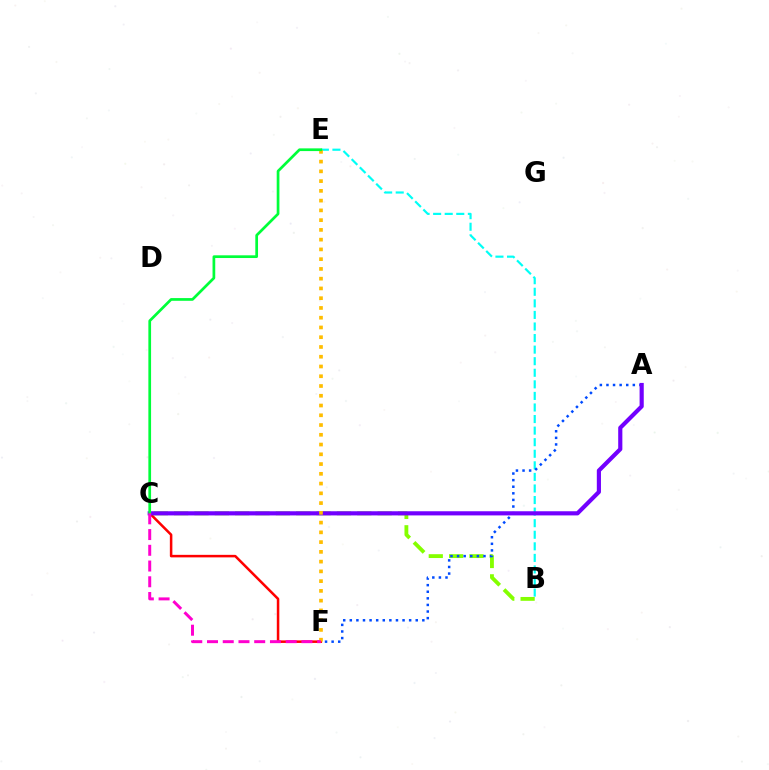{('C', 'F'): [{'color': '#ff0000', 'line_style': 'solid', 'thickness': 1.82}, {'color': '#ff00cf', 'line_style': 'dashed', 'thickness': 2.14}], ('B', 'C'): [{'color': '#84ff00', 'line_style': 'dashed', 'thickness': 2.76}], ('B', 'E'): [{'color': '#00fff6', 'line_style': 'dashed', 'thickness': 1.57}], ('A', 'F'): [{'color': '#004bff', 'line_style': 'dotted', 'thickness': 1.79}], ('A', 'C'): [{'color': '#7200ff', 'line_style': 'solid', 'thickness': 2.99}], ('E', 'F'): [{'color': '#ffbd00', 'line_style': 'dotted', 'thickness': 2.65}], ('C', 'E'): [{'color': '#00ff39', 'line_style': 'solid', 'thickness': 1.95}]}